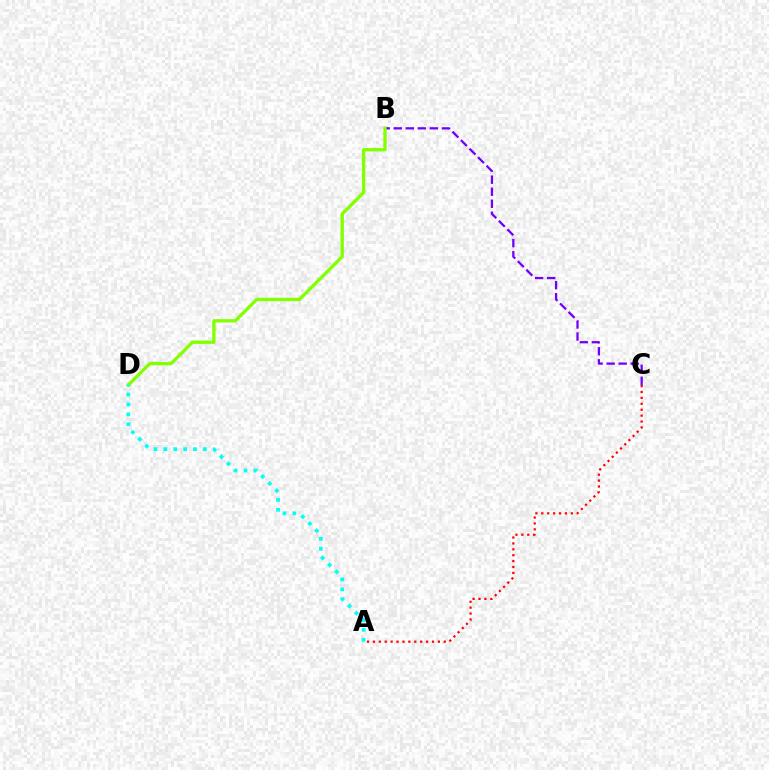{('A', 'C'): [{'color': '#ff0000', 'line_style': 'dotted', 'thickness': 1.6}], ('B', 'C'): [{'color': '#7200ff', 'line_style': 'dashed', 'thickness': 1.64}], ('B', 'D'): [{'color': '#84ff00', 'line_style': 'solid', 'thickness': 2.39}], ('A', 'D'): [{'color': '#00fff6', 'line_style': 'dotted', 'thickness': 2.69}]}